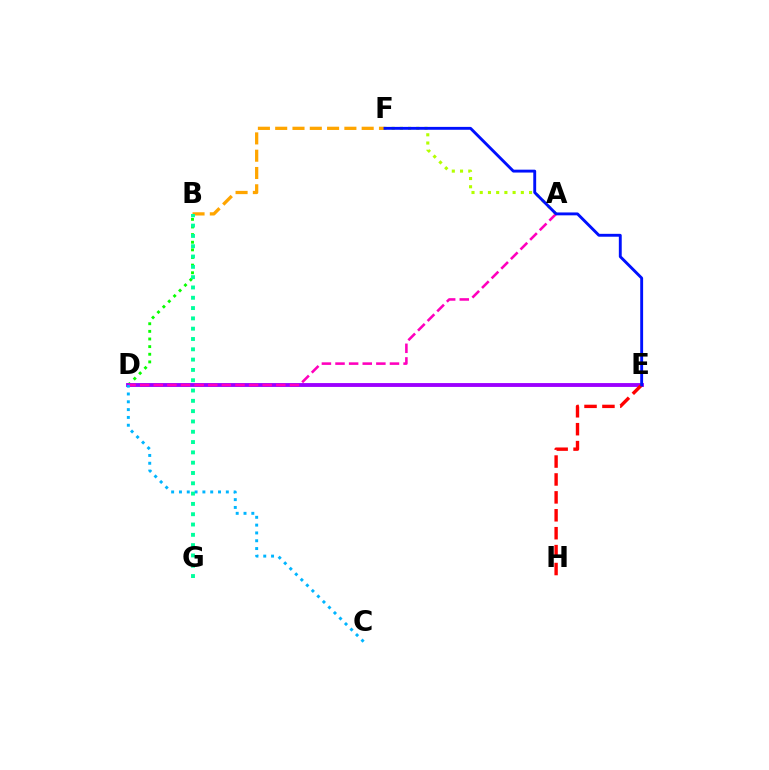{('B', 'D'): [{'color': '#08ff00', 'line_style': 'dotted', 'thickness': 2.07}], ('B', 'F'): [{'color': '#ffa500', 'line_style': 'dashed', 'thickness': 2.35}], ('D', 'E'): [{'color': '#9b00ff', 'line_style': 'solid', 'thickness': 2.78}], ('A', 'D'): [{'color': '#ff00bd', 'line_style': 'dashed', 'thickness': 1.85}], ('C', 'D'): [{'color': '#00b5ff', 'line_style': 'dotted', 'thickness': 2.12}], ('A', 'F'): [{'color': '#b3ff00', 'line_style': 'dotted', 'thickness': 2.23}], ('E', 'H'): [{'color': '#ff0000', 'line_style': 'dashed', 'thickness': 2.43}], ('B', 'G'): [{'color': '#00ff9d', 'line_style': 'dotted', 'thickness': 2.8}], ('E', 'F'): [{'color': '#0010ff', 'line_style': 'solid', 'thickness': 2.08}]}